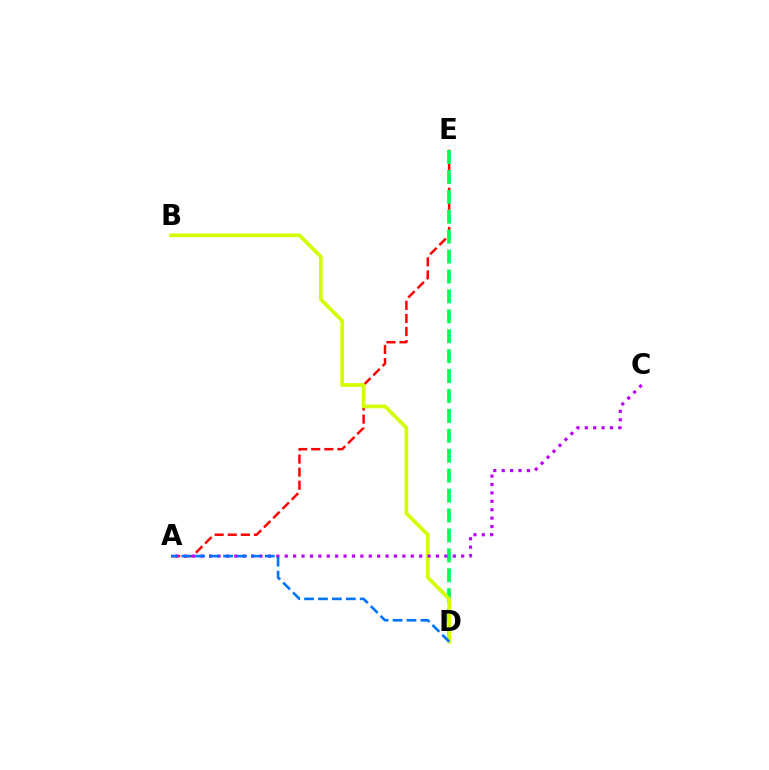{('A', 'E'): [{'color': '#ff0000', 'line_style': 'dashed', 'thickness': 1.78}], ('D', 'E'): [{'color': '#00ff5c', 'line_style': 'dashed', 'thickness': 2.71}], ('B', 'D'): [{'color': '#d1ff00', 'line_style': 'solid', 'thickness': 2.67}], ('A', 'C'): [{'color': '#b900ff', 'line_style': 'dotted', 'thickness': 2.28}], ('A', 'D'): [{'color': '#0074ff', 'line_style': 'dashed', 'thickness': 1.89}]}